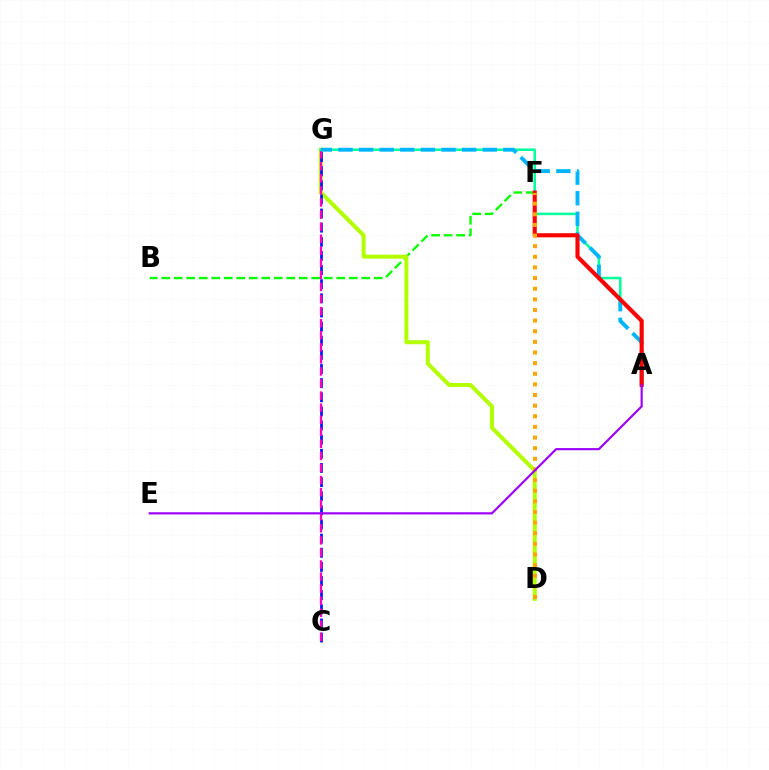{('B', 'F'): [{'color': '#08ff00', 'line_style': 'dashed', 'thickness': 1.7}], ('D', 'G'): [{'color': '#b3ff00', 'line_style': 'solid', 'thickness': 2.89}], ('C', 'G'): [{'color': '#0010ff', 'line_style': 'dashed', 'thickness': 1.92}, {'color': '#ff00bd', 'line_style': 'dashed', 'thickness': 1.64}], ('A', 'G'): [{'color': '#00ff9d', 'line_style': 'solid', 'thickness': 1.84}, {'color': '#00b5ff', 'line_style': 'dashed', 'thickness': 2.8}], ('A', 'F'): [{'color': '#ff0000', 'line_style': 'solid', 'thickness': 2.96}], ('D', 'F'): [{'color': '#ffa500', 'line_style': 'dotted', 'thickness': 2.89}], ('A', 'E'): [{'color': '#9b00ff', 'line_style': 'solid', 'thickness': 1.56}]}